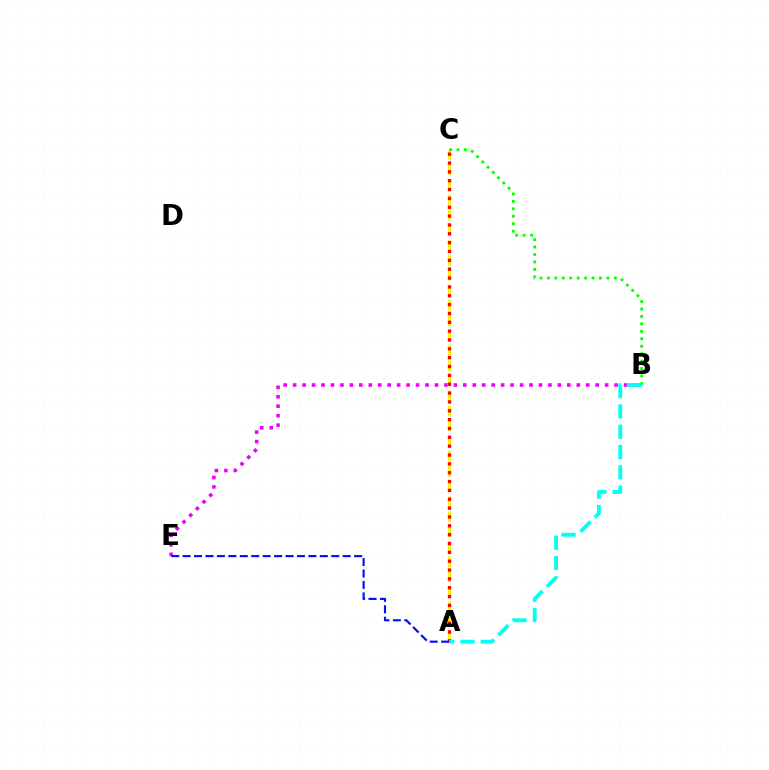{('A', 'C'): [{'color': '#fcf500', 'line_style': 'dashed', 'thickness': 2.05}, {'color': '#ff0000', 'line_style': 'dotted', 'thickness': 2.4}], ('B', 'E'): [{'color': '#ee00ff', 'line_style': 'dotted', 'thickness': 2.57}], ('A', 'E'): [{'color': '#0010ff', 'line_style': 'dashed', 'thickness': 1.55}], ('B', 'C'): [{'color': '#08ff00', 'line_style': 'dotted', 'thickness': 2.02}], ('A', 'B'): [{'color': '#00fff6', 'line_style': 'dashed', 'thickness': 2.76}]}